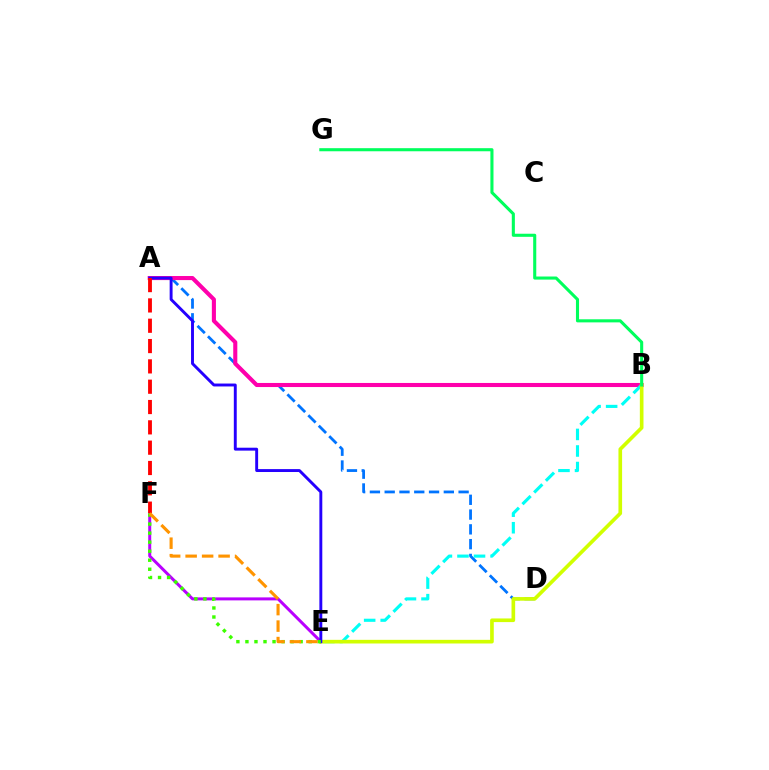{('E', 'F'): [{'color': '#b900ff', 'line_style': 'solid', 'thickness': 2.16}, {'color': '#3dff00', 'line_style': 'dotted', 'thickness': 2.45}, {'color': '#ff9400', 'line_style': 'dashed', 'thickness': 2.24}], ('A', 'D'): [{'color': '#0074ff', 'line_style': 'dashed', 'thickness': 2.01}], ('A', 'B'): [{'color': '#ff00ac', 'line_style': 'solid', 'thickness': 2.94}], ('B', 'E'): [{'color': '#00fff6', 'line_style': 'dashed', 'thickness': 2.25}, {'color': '#d1ff00', 'line_style': 'solid', 'thickness': 2.63}], ('A', 'E'): [{'color': '#2500ff', 'line_style': 'solid', 'thickness': 2.1}], ('A', 'F'): [{'color': '#ff0000', 'line_style': 'dashed', 'thickness': 2.76}], ('B', 'G'): [{'color': '#00ff5c', 'line_style': 'solid', 'thickness': 2.22}]}